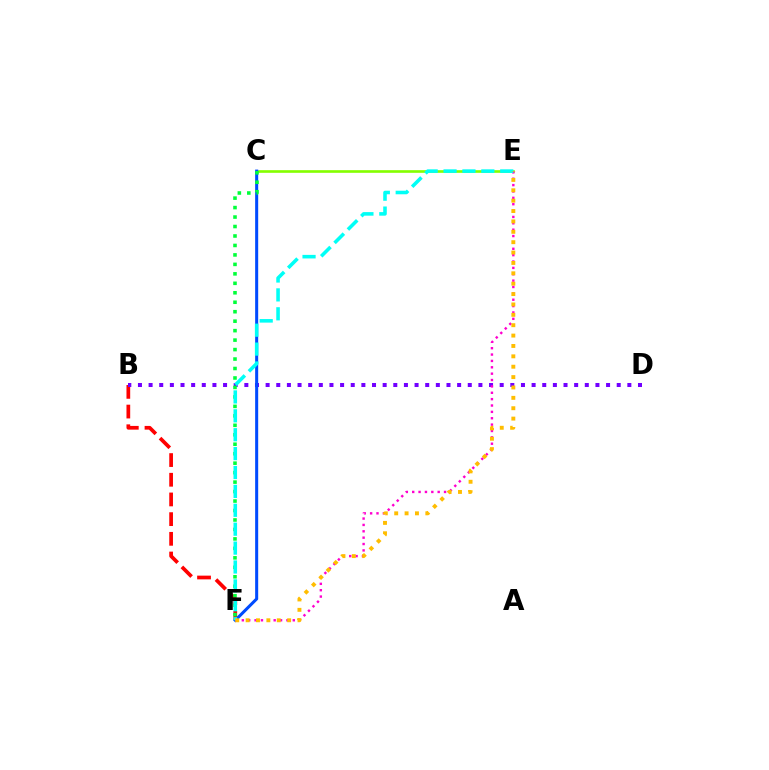{('C', 'E'): [{'color': '#84ff00', 'line_style': 'solid', 'thickness': 1.9}], ('B', 'F'): [{'color': '#ff0000', 'line_style': 'dashed', 'thickness': 2.67}], ('B', 'D'): [{'color': '#7200ff', 'line_style': 'dotted', 'thickness': 2.89}], ('C', 'F'): [{'color': '#004bff', 'line_style': 'solid', 'thickness': 2.19}, {'color': '#00ff39', 'line_style': 'dotted', 'thickness': 2.57}], ('E', 'F'): [{'color': '#ff00cf', 'line_style': 'dotted', 'thickness': 1.73}, {'color': '#00fff6', 'line_style': 'dashed', 'thickness': 2.57}, {'color': '#ffbd00', 'line_style': 'dotted', 'thickness': 2.82}]}